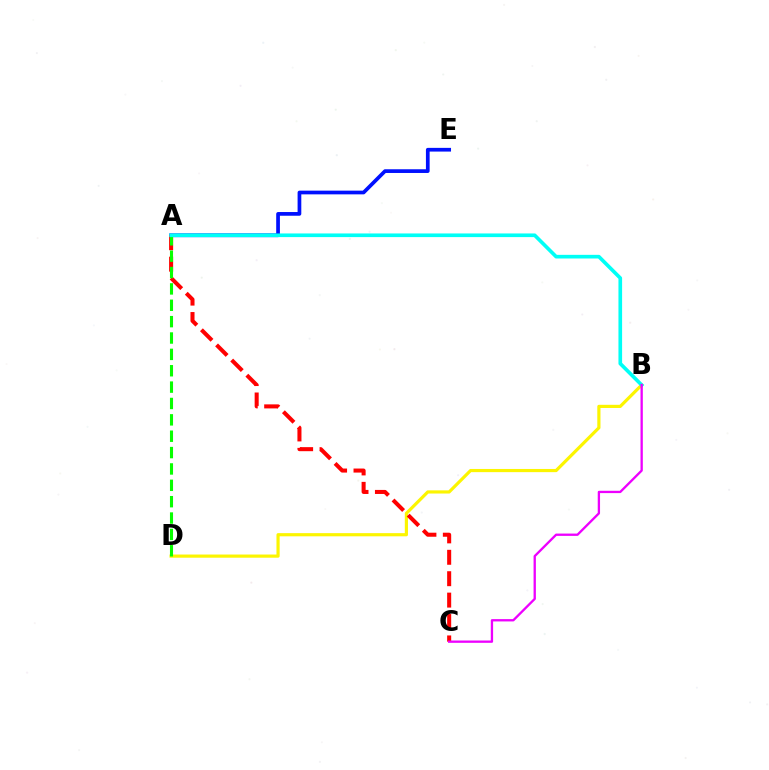{('B', 'D'): [{'color': '#fcf500', 'line_style': 'solid', 'thickness': 2.29}], ('A', 'E'): [{'color': '#0010ff', 'line_style': 'solid', 'thickness': 2.67}], ('A', 'C'): [{'color': '#ff0000', 'line_style': 'dashed', 'thickness': 2.91}], ('A', 'D'): [{'color': '#08ff00', 'line_style': 'dashed', 'thickness': 2.22}], ('A', 'B'): [{'color': '#00fff6', 'line_style': 'solid', 'thickness': 2.63}], ('B', 'C'): [{'color': '#ee00ff', 'line_style': 'solid', 'thickness': 1.67}]}